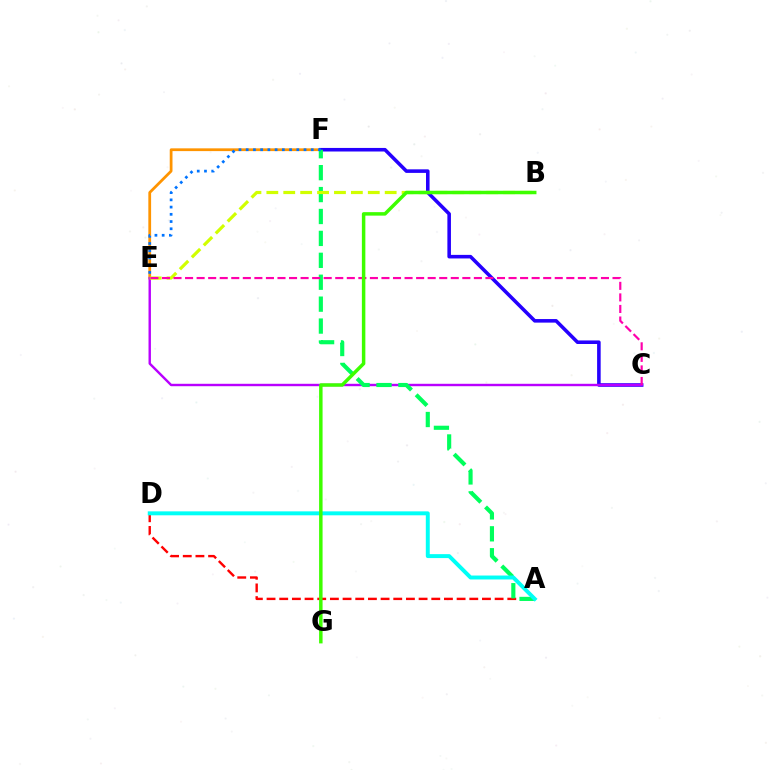{('E', 'F'): [{'color': '#ff9400', 'line_style': 'solid', 'thickness': 1.99}, {'color': '#0074ff', 'line_style': 'dotted', 'thickness': 1.96}], ('C', 'F'): [{'color': '#2500ff', 'line_style': 'solid', 'thickness': 2.57}], ('C', 'E'): [{'color': '#b900ff', 'line_style': 'solid', 'thickness': 1.74}, {'color': '#ff00ac', 'line_style': 'dashed', 'thickness': 1.57}], ('A', 'D'): [{'color': '#ff0000', 'line_style': 'dashed', 'thickness': 1.72}, {'color': '#00fff6', 'line_style': 'solid', 'thickness': 2.84}], ('A', 'F'): [{'color': '#00ff5c', 'line_style': 'dashed', 'thickness': 2.98}], ('B', 'E'): [{'color': '#d1ff00', 'line_style': 'dashed', 'thickness': 2.3}], ('B', 'G'): [{'color': '#3dff00', 'line_style': 'solid', 'thickness': 2.5}]}